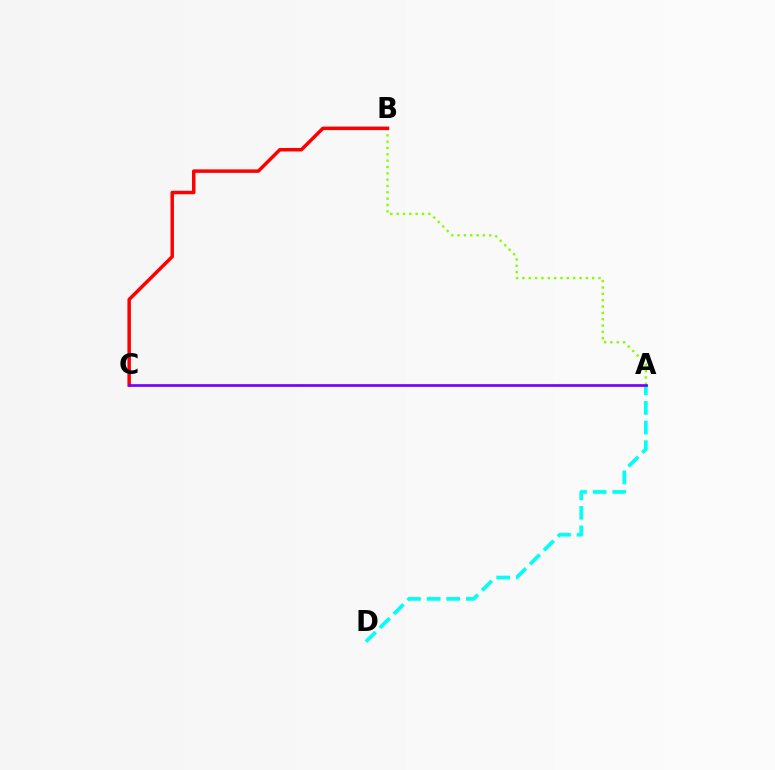{('A', 'B'): [{'color': '#84ff00', 'line_style': 'dotted', 'thickness': 1.72}], ('A', 'D'): [{'color': '#00fff6', 'line_style': 'dashed', 'thickness': 2.66}], ('B', 'C'): [{'color': '#ff0000', 'line_style': 'solid', 'thickness': 2.52}], ('A', 'C'): [{'color': '#7200ff', 'line_style': 'solid', 'thickness': 1.93}]}